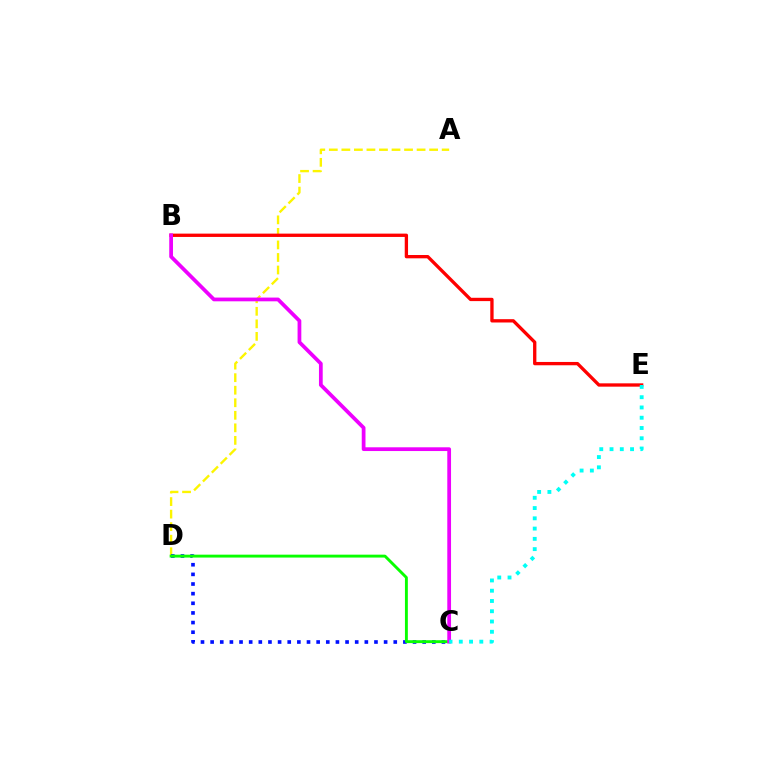{('A', 'D'): [{'color': '#fcf500', 'line_style': 'dashed', 'thickness': 1.7}], ('B', 'E'): [{'color': '#ff0000', 'line_style': 'solid', 'thickness': 2.39}], ('C', 'D'): [{'color': '#0010ff', 'line_style': 'dotted', 'thickness': 2.62}, {'color': '#08ff00', 'line_style': 'solid', 'thickness': 2.09}], ('B', 'C'): [{'color': '#ee00ff', 'line_style': 'solid', 'thickness': 2.7}], ('C', 'E'): [{'color': '#00fff6', 'line_style': 'dotted', 'thickness': 2.79}]}